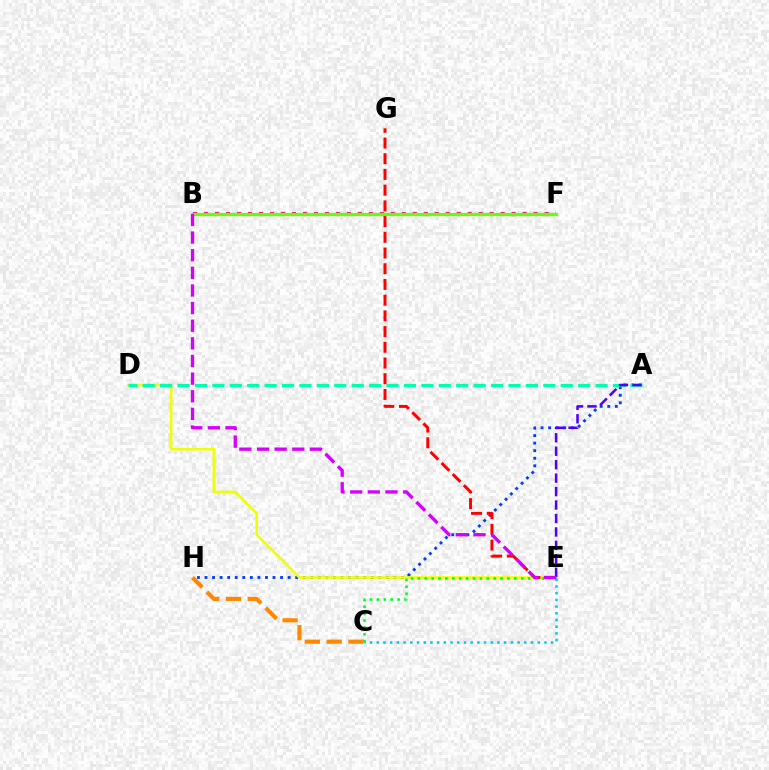{('A', 'H'): [{'color': '#003fff', 'line_style': 'dotted', 'thickness': 2.05}], ('B', 'F'): [{'color': '#ff00a0', 'line_style': 'dotted', 'thickness': 2.98}, {'color': '#66ff00', 'line_style': 'solid', 'thickness': 2.36}], ('C', 'H'): [{'color': '#ff8800', 'line_style': 'dashed', 'thickness': 2.96}], ('D', 'E'): [{'color': '#eeff00', 'line_style': 'solid', 'thickness': 1.87}], ('C', 'E'): [{'color': '#00ff27', 'line_style': 'dotted', 'thickness': 1.87}, {'color': '#00c7ff', 'line_style': 'dotted', 'thickness': 1.82}], ('A', 'D'): [{'color': '#00ffaf', 'line_style': 'dashed', 'thickness': 2.37}], ('A', 'E'): [{'color': '#4f00ff', 'line_style': 'dashed', 'thickness': 1.83}], ('E', 'G'): [{'color': '#ff0000', 'line_style': 'dashed', 'thickness': 2.13}], ('B', 'E'): [{'color': '#d600ff', 'line_style': 'dashed', 'thickness': 2.4}]}